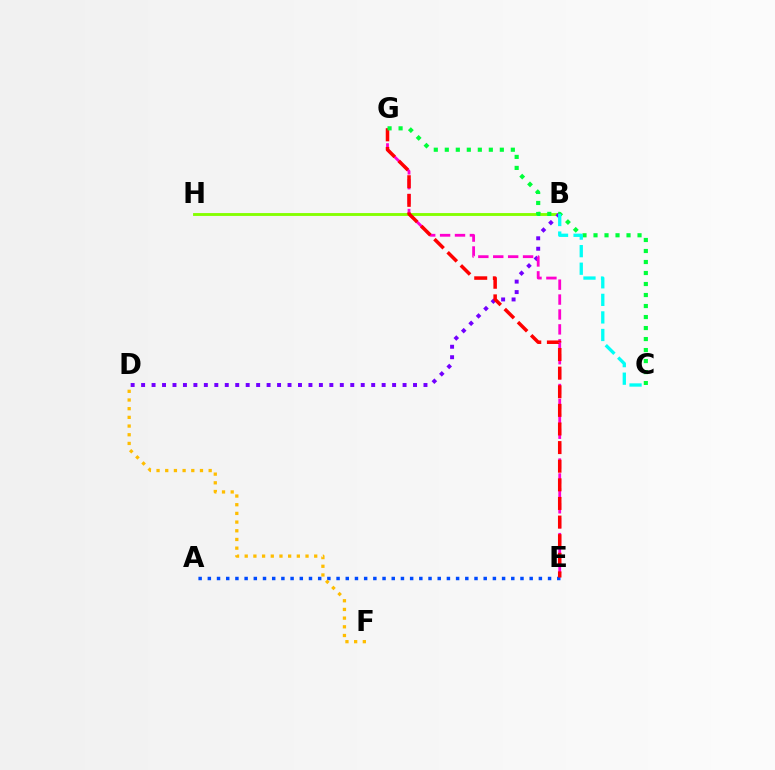{('B', 'H'): [{'color': '#84ff00', 'line_style': 'solid', 'thickness': 2.06}], ('A', 'E'): [{'color': '#004bff', 'line_style': 'dotted', 'thickness': 2.5}], ('B', 'D'): [{'color': '#7200ff', 'line_style': 'dotted', 'thickness': 2.84}], ('D', 'F'): [{'color': '#ffbd00', 'line_style': 'dotted', 'thickness': 2.36}], ('E', 'G'): [{'color': '#ff00cf', 'line_style': 'dashed', 'thickness': 2.03}, {'color': '#ff0000', 'line_style': 'dashed', 'thickness': 2.53}], ('C', 'G'): [{'color': '#00ff39', 'line_style': 'dotted', 'thickness': 2.99}], ('B', 'C'): [{'color': '#00fff6', 'line_style': 'dashed', 'thickness': 2.39}]}